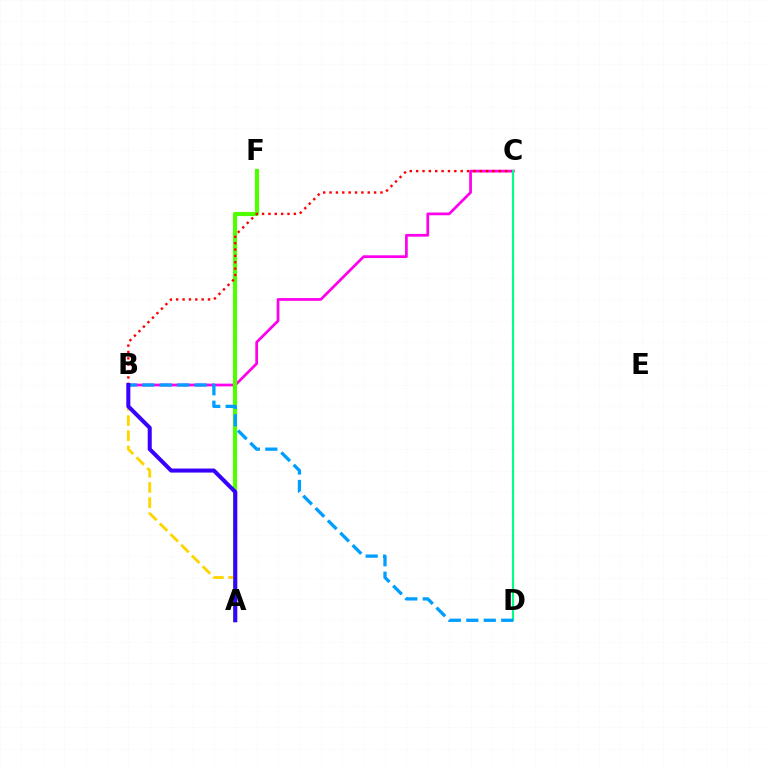{('B', 'C'): [{'color': '#ff00ed', 'line_style': 'solid', 'thickness': 1.97}, {'color': '#ff0000', 'line_style': 'dotted', 'thickness': 1.73}], ('A', 'F'): [{'color': '#4fff00', 'line_style': 'solid', 'thickness': 2.98}], ('C', 'D'): [{'color': '#00ff86', 'line_style': 'solid', 'thickness': 1.54}], ('B', 'D'): [{'color': '#009eff', 'line_style': 'dashed', 'thickness': 2.37}], ('A', 'B'): [{'color': '#ffd500', 'line_style': 'dashed', 'thickness': 2.06}, {'color': '#3700ff', 'line_style': 'solid', 'thickness': 2.9}]}